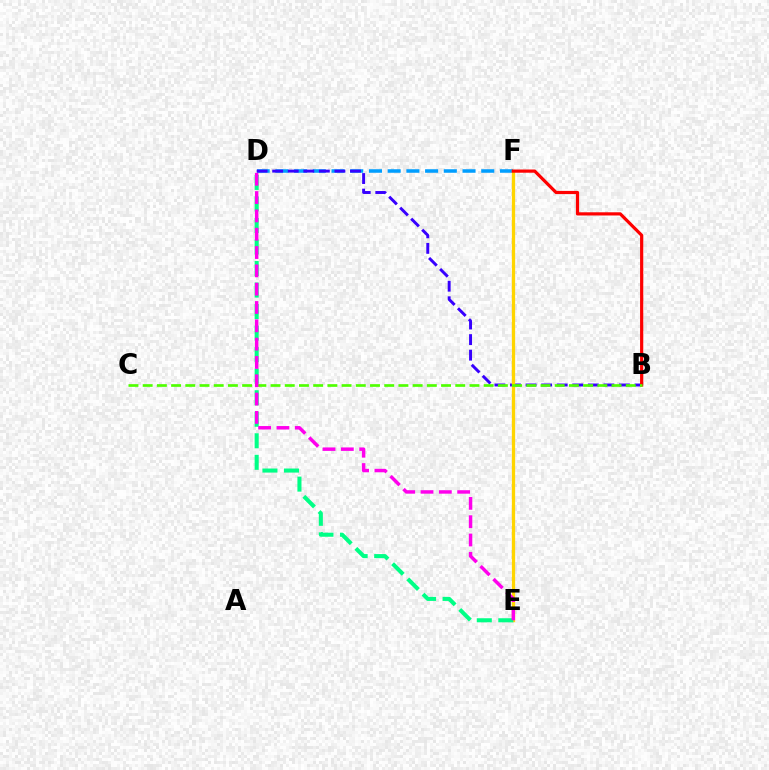{('D', 'F'): [{'color': '#009eff', 'line_style': 'dashed', 'thickness': 2.54}], ('B', 'D'): [{'color': '#3700ff', 'line_style': 'dashed', 'thickness': 2.11}], ('E', 'F'): [{'color': '#ffd500', 'line_style': 'solid', 'thickness': 2.36}], ('D', 'E'): [{'color': '#00ff86', 'line_style': 'dashed', 'thickness': 2.92}, {'color': '#ff00ed', 'line_style': 'dashed', 'thickness': 2.49}], ('B', 'F'): [{'color': '#ff0000', 'line_style': 'solid', 'thickness': 2.31}], ('B', 'C'): [{'color': '#4fff00', 'line_style': 'dashed', 'thickness': 1.93}]}